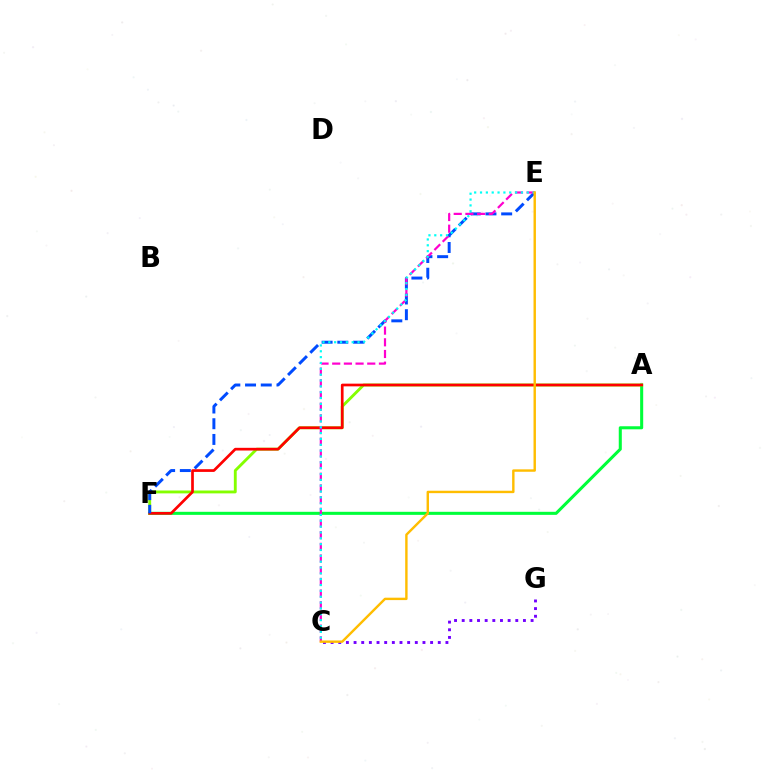{('A', 'F'): [{'color': '#00ff39', 'line_style': 'solid', 'thickness': 2.2}, {'color': '#84ff00', 'line_style': 'solid', 'thickness': 2.07}, {'color': '#ff0000', 'line_style': 'solid', 'thickness': 1.94}], ('E', 'F'): [{'color': '#004bff', 'line_style': 'dashed', 'thickness': 2.13}], ('C', 'E'): [{'color': '#ff00cf', 'line_style': 'dashed', 'thickness': 1.59}, {'color': '#00fff6', 'line_style': 'dotted', 'thickness': 1.59}, {'color': '#ffbd00', 'line_style': 'solid', 'thickness': 1.74}], ('C', 'G'): [{'color': '#7200ff', 'line_style': 'dotted', 'thickness': 2.08}]}